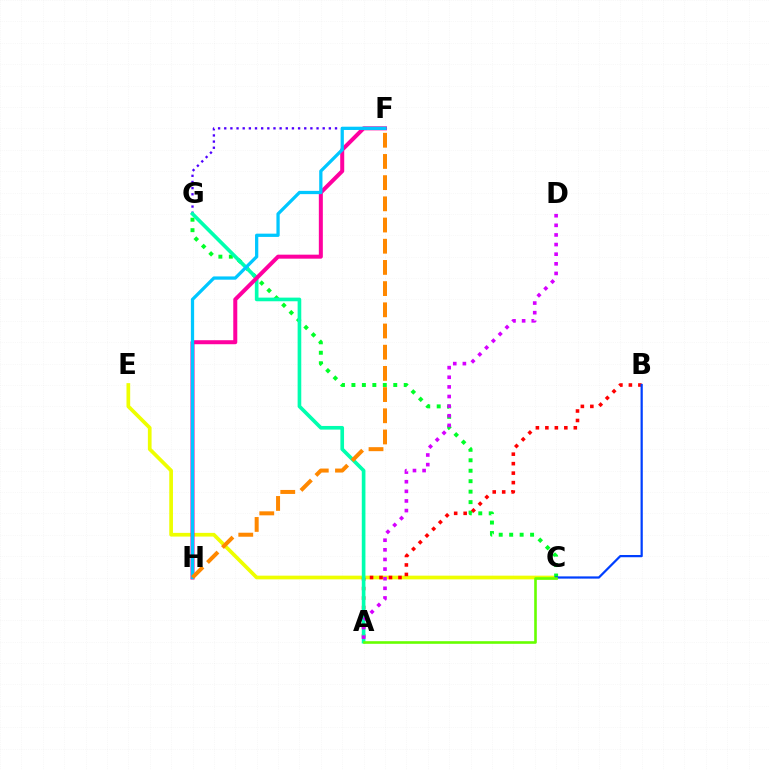{('F', 'G'): [{'color': '#4f00ff', 'line_style': 'dotted', 'thickness': 1.67}], ('C', 'E'): [{'color': '#eeff00', 'line_style': 'solid', 'thickness': 2.67}], ('C', 'G'): [{'color': '#00ff27', 'line_style': 'dotted', 'thickness': 2.84}], ('A', 'B'): [{'color': '#ff0000', 'line_style': 'dotted', 'thickness': 2.58}], ('A', 'G'): [{'color': '#00ffaf', 'line_style': 'solid', 'thickness': 2.63}], ('A', 'D'): [{'color': '#d600ff', 'line_style': 'dotted', 'thickness': 2.61}], ('F', 'H'): [{'color': '#ff00a0', 'line_style': 'solid', 'thickness': 2.88}, {'color': '#00c7ff', 'line_style': 'solid', 'thickness': 2.35}, {'color': '#ff8800', 'line_style': 'dashed', 'thickness': 2.88}], ('B', 'C'): [{'color': '#003fff', 'line_style': 'solid', 'thickness': 1.6}], ('A', 'C'): [{'color': '#66ff00', 'line_style': 'solid', 'thickness': 1.88}]}